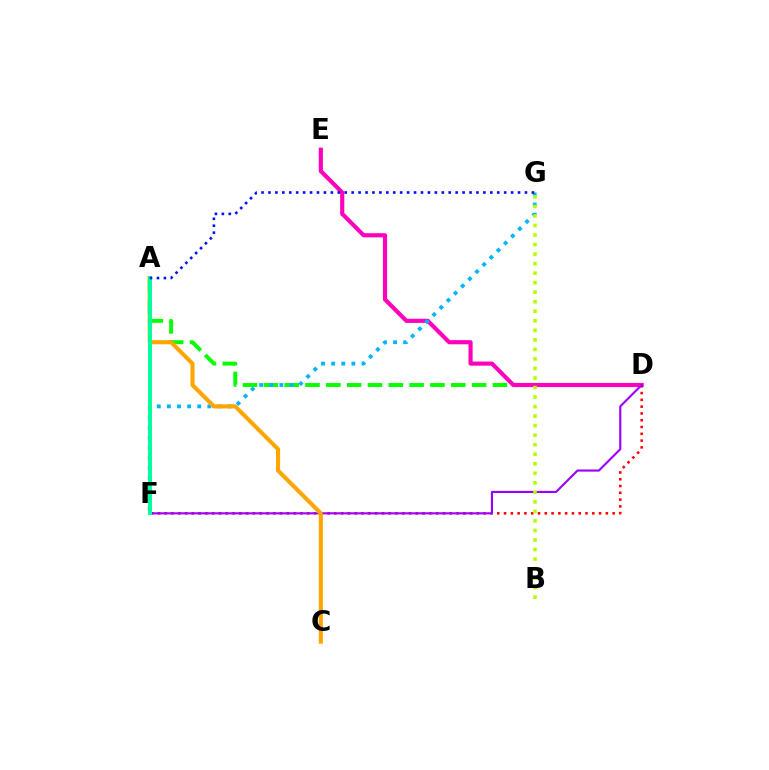{('A', 'D'): [{'color': '#08ff00', 'line_style': 'dashed', 'thickness': 2.83}], ('D', 'E'): [{'color': '#ff00bd', 'line_style': 'solid', 'thickness': 2.98}], ('D', 'F'): [{'color': '#ff0000', 'line_style': 'dotted', 'thickness': 1.84}, {'color': '#9b00ff', 'line_style': 'solid', 'thickness': 1.53}], ('F', 'G'): [{'color': '#00b5ff', 'line_style': 'dotted', 'thickness': 2.75}], ('B', 'G'): [{'color': '#b3ff00', 'line_style': 'dotted', 'thickness': 2.59}], ('A', 'C'): [{'color': '#ffa500', 'line_style': 'solid', 'thickness': 2.95}], ('A', 'F'): [{'color': '#00ff9d', 'line_style': 'solid', 'thickness': 2.82}], ('A', 'G'): [{'color': '#0010ff', 'line_style': 'dotted', 'thickness': 1.88}]}